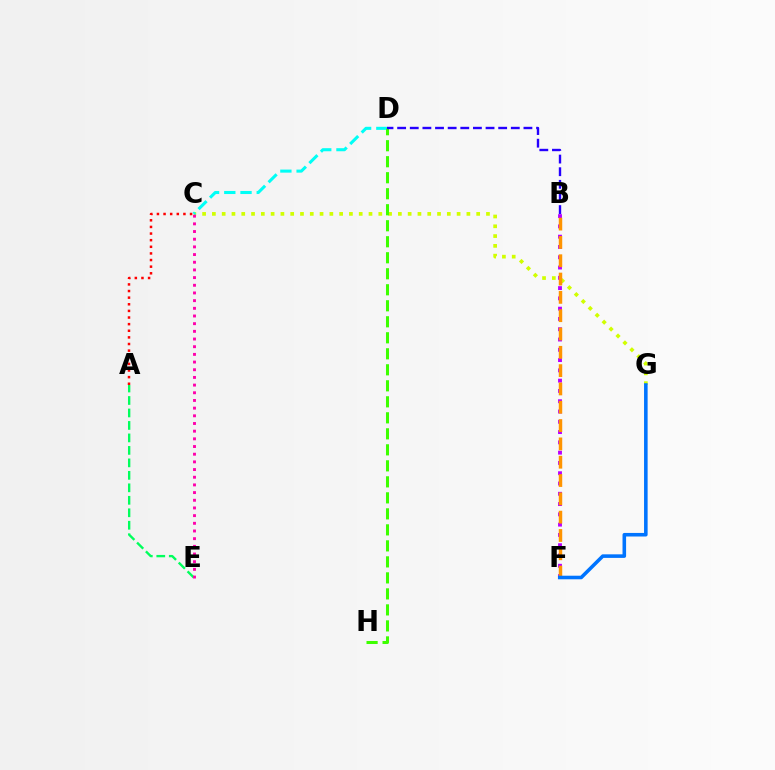{('C', 'G'): [{'color': '#d1ff00', 'line_style': 'dotted', 'thickness': 2.66}], ('C', 'D'): [{'color': '#00fff6', 'line_style': 'dashed', 'thickness': 2.2}], ('B', 'F'): [{'color': '#b900ff', 'line_style': 'dotted', 'thickness': 2.79}, {'color': '#ff9400', 'line_style': 'dashed', 'thickness': 2.49}], ('D', 'H'): [{'color': '#3dff00', 'line_style': 'dashed', 'thickness': 2.17}], ('A', 'E'): [{'color': '#00ff5c', 'line_style': 'dashed', 'thickness': 1.69}], ('B', 'D'): [{'color': '#2500ff', 'line_style': 'dashed', 'thickness': 1.72}], ('C', 'E'): [{'color': '#ff00ac', 'line_style': 'dotted', 'thickness': 2.09}], ('A', 'C'): [{'color': '#ff0000', 'line_style': 'dotted', 'thickness': 1.8}], ('F', 'G'): [{'color': '#0074ff', 'line_style': 'solid', 'thickness': 2.57}]}